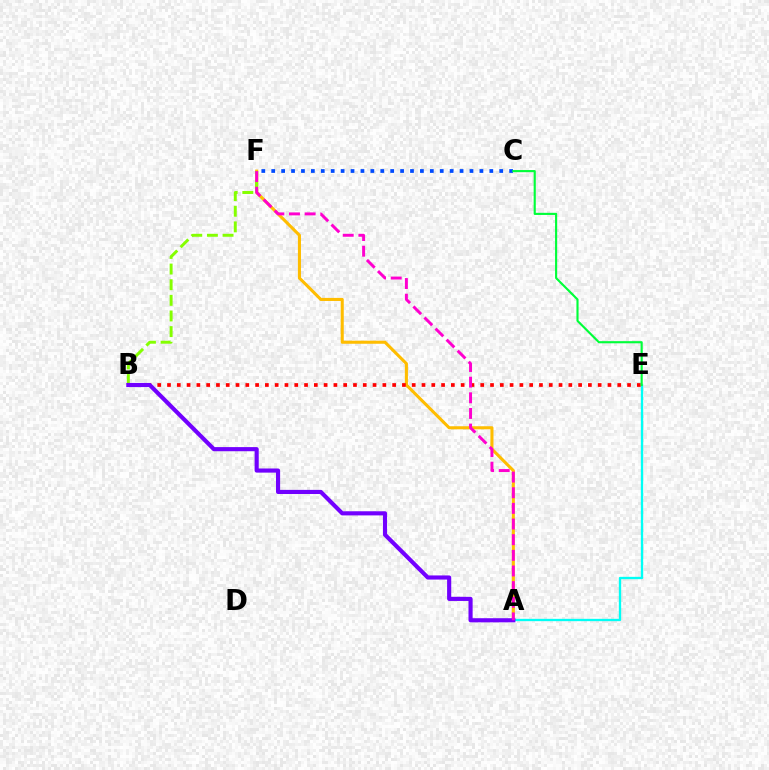{('A', 'F'): [{'color': '#ffbd00', 'line_style': 'solid', 'thickness': 2.21}, {'color': '#ff00cf', 'line_style': 'dashed', 'thickness': 2.13}], ('A', 'E'): [{'color': '#00fff6', 'line_style': 'solid', 'thickness': 1.68}], ('B', 'F'): [{'color': '#84ff00', 'line_style': 'dashed', 'thickness': 2.12}], ('C', 'F'): [{'color': '#004bff', 'line_style': 'dotted', 'thickness': 2.69}], ('B', 'E'): [{'color': '#ff0000', 'line_style': 'dotted', 'thickness': 2.66}], ('C', 'E'): [{'color': '#00ff39', 'line_style': 'solid', 'thickness': 1.54}], ('A', 'B'): [{'color': '#7200ff', 'line_style': 'solid', 'thickness': 2.97}]}